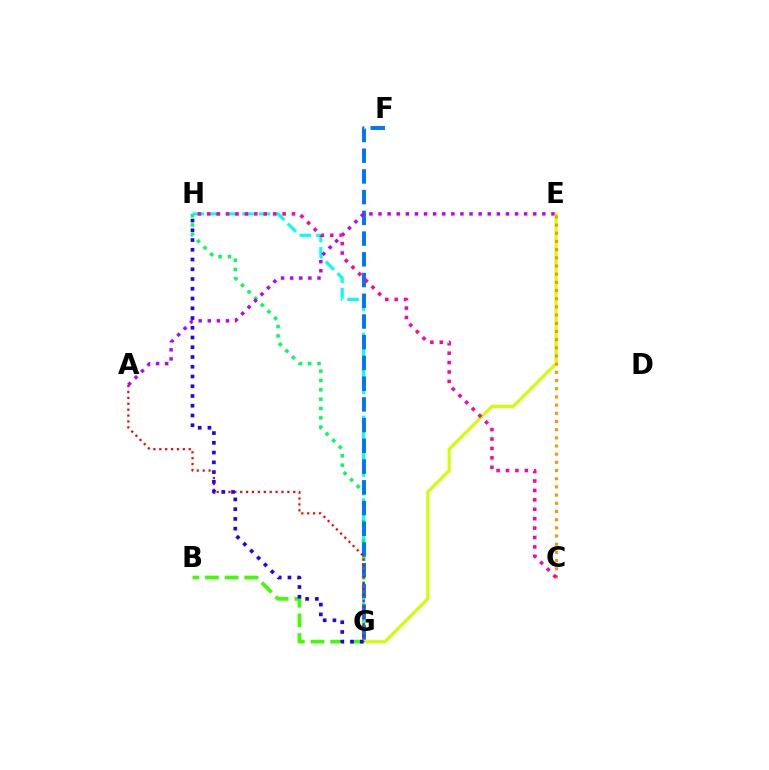{('G', 'H'): [{'color': '#00fff6', 'line_style': 'dashed', 'thickness': 2.25}, {'color': '#00ff5c', 'line_style': 'dotted', 'thickness': 2.54}, {'color': '#2500ff', 'line_style': 'dotted', 'thickness': 2.65}], ('F', 'G'): [{'color': '#0074ff', 'line_style': 'dashed', 'thickness': 2.82}], ('E', 'G'): [{'color': '#d1ff00', 'line_style': 'solid', 'thickness': 2.21}], ('B', 'G'): [{'color': '#3dff00', 'line_style': 'dashed', 'thickness': 2.67}], ('A', 'G'): [{'color': '#ff0000', 'line_style': 'dotted', 'thickness': 1.6}], ('A', 'E'): [{'color': '#b900ff', 'line_style': 'dotted', 'thickness': 2.47}], ('C', 'E'): [{'color': '#ff9400', 'line_style': 'dotted', 'thickness': 2.22}], ('C', 'H'): [{'color': '#ff00ac', 'line_style': 'dotted', 'thickness': 2.56}]}